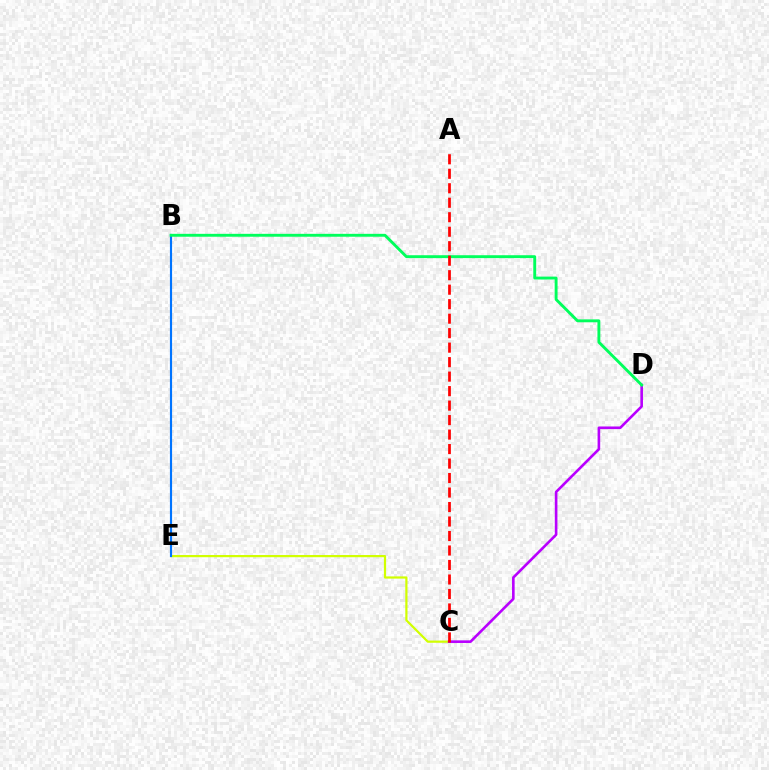{('C', 'E'): [{'color': '#d1ff00', 'line_style': 'solid', 'thickness': 1.59}], ('B', 'E'): [{'color': '#0074ff', 'line_style': 'solid', 'thickness': 1.55}], ('C', 'D'): [{'color': '#b900ff', 'line_style': 'solid', 'thickness': 1.89}], ('B', 'D'): [{'color': '#00ff5c', 'line_style': 'solid', 'thickness': 2.08}], ('A', 'C'): [{'color': '#ff0000', 'line_style': 'dashed', 'thickness': 1.97}]}